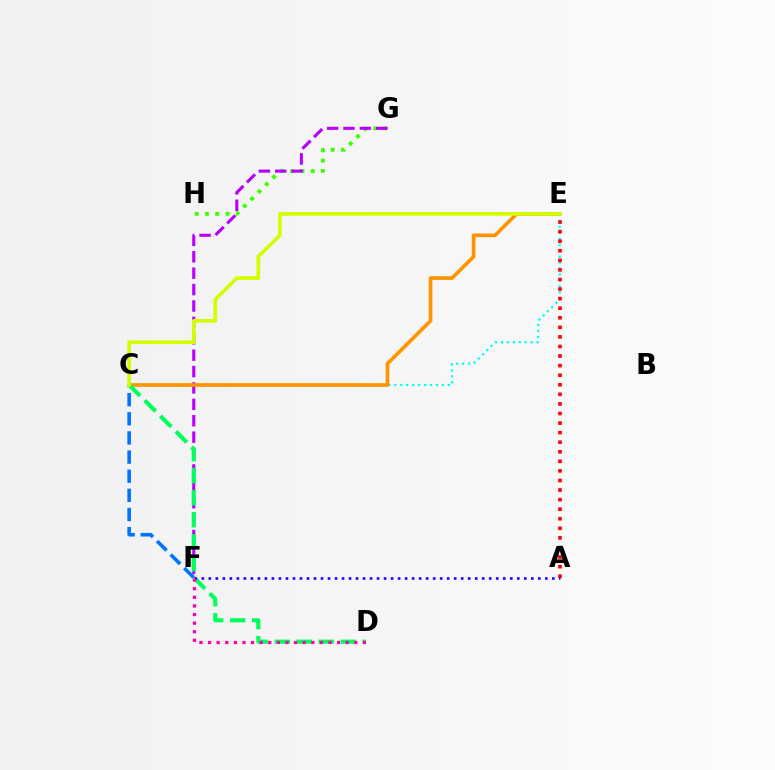{('G', 'H'): [{'color': '#3dff00', 'line_style': 'dotted', 'thickness': 2.8}], ('C', 'F'): [{'color': '#0074ff', 'line_style': 'dashed', 'thickness': 2.6}], ('C', 'E'): [{'color': '#00fff6', 'line_style': 'dotted', 'thickness': 1.62}, {'color': '#ff9400', 'line_style': 'solid', 'thickness': 2.64}, {'color': '#d1ff00', 'line_style': 'solid', 'thickness': 2.64}], ('F', 'G'): [{'color': '#b900ff', 'line_style': 'dashed', 'thickness': 2.23}], ('C', 'D'): [{'color': '#00ff5c', 'line_style': 'dashed', 'thickness': 2.99}], ('A', 'E'): [{'color': '#ff0000', 'line_style': 'dotted', 'thickness': 2.6}], ('A', 'F'): [{'color': '#2500ff', 'line_style': 'dotted', 'thickness': 1.9}], ('D', 'F'): [{'color': '#ff00ac', 'line_style': 'dotted', 'thickness': 2.34}]}